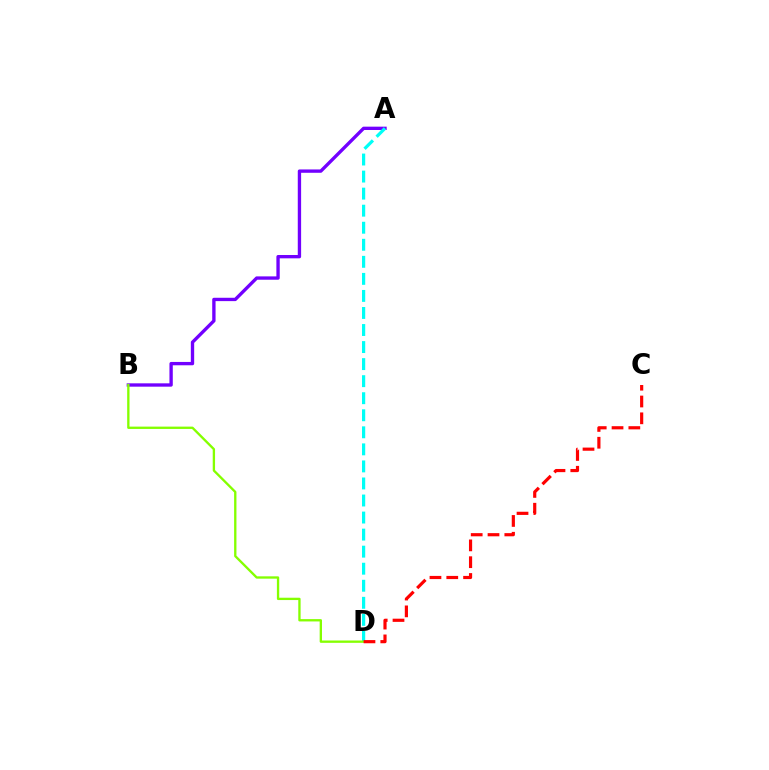{('A', 'B'): [{'color': '#7200ff', 'line_style': 'solid', 'thickness': 2.41}], ('A', 'D'): [{'color': '#00fff6', 'line_style': 'dashed', 'thickness': 2.32}], ('B', 'D'): [{'color': '#84ff00', 'line_style': 'solid', 'thickness': 1.68}], ('C', 'D'): [{'color': '#ff0000', 'line_style': 'dashed', 'thickness': 2.28}]}